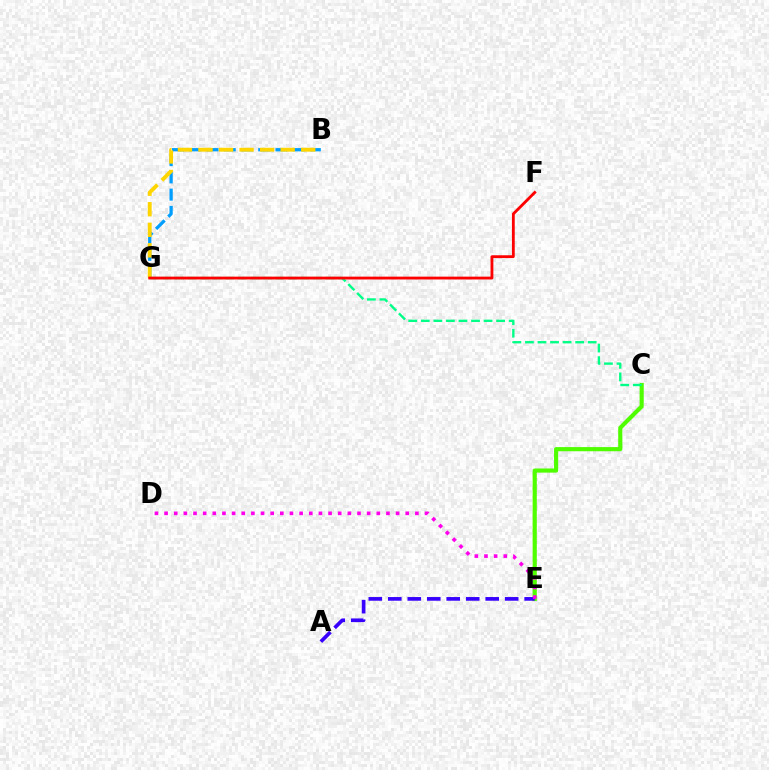{('C', 'E'): [{'color': '#4fff00', 'line_style': 'solid', 'thickness': 2.98}], ('B', 'G'): [{'color': '#009eff', 'line_style': 'dashed', 'thickness': 2.34}, {'color': '#ffd500', 'line_style': 'dashed', 'thickness': 2.79}], ('A', 'E'): [{'color': '#3700ff', 'line_style': 'dashed', 'thickness': 2.65}], ('C', 'G'): [{'color': '#00ff86', 'line_style': 'dashed', 'thickness': 1.71}], ('F', 'G'): [{'color': '#ff0000', 'line_style': 'solid', 'thickness': 2.03}], ('D', 'E'): [{'color': '#ff00ed', 'line_style': 'dotted', 'thickness': 2.62}]}